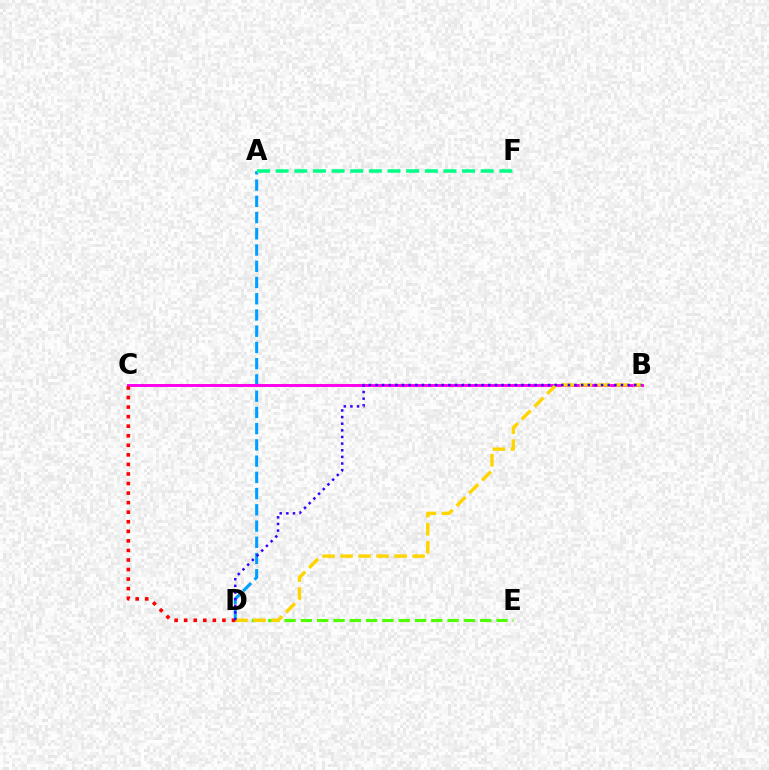{('A', 'D'): [{'color': '#009eff', 'line_style': 'dashed', 'thickness': 2.21}], ('D', 'E'): [{'color': '#4fff00', 'line_style': 'dashed', 'thickness': 2.21}], ('B', 'C'): [{'color': '#ff00ed', 'line_style': 'solid', 'thickness': 2.12}], ('B', 'D'): [{'color': '#ffd500', 'line_style': 'dashed', 'thickness': 2.45}, {'color': '#3700ff', 'line_style': 'dotted', 'thickness': 1.8}], ('C', 'D'): [{'color': '#ff0000', 'line_style': 'dotted', 'thickness': 2.6}], ('A', 'F'): [{'color': '#00ff86', 'line_style': 'dashed', 'thickness': 2.53}]}